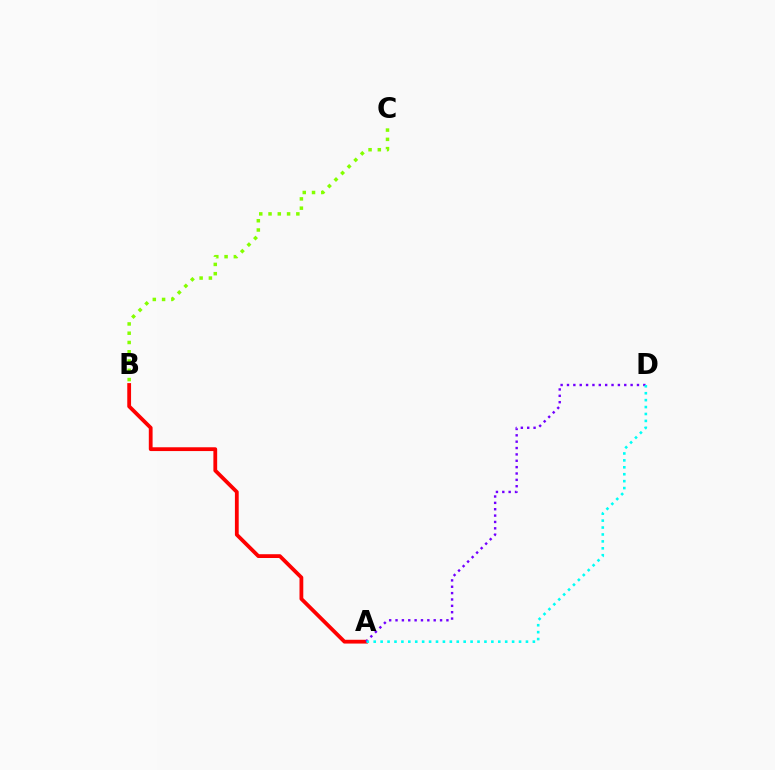{('B', 'C'): [{'color': '#84ff00', 'line_style': 'dotted', 'thickness': 2.52}], ('A', 'B'): [{'color': '#ff0000', 'line_style': 'solid', 'thickness': 2.73}], ('A', 'D'): [{'color': '#7200ff', 'line_style': 'dotted', 'thickness': 1.73}, {'color': '#00fff6', 'line_style': 'dotted', 'thickness': 1.88}]}